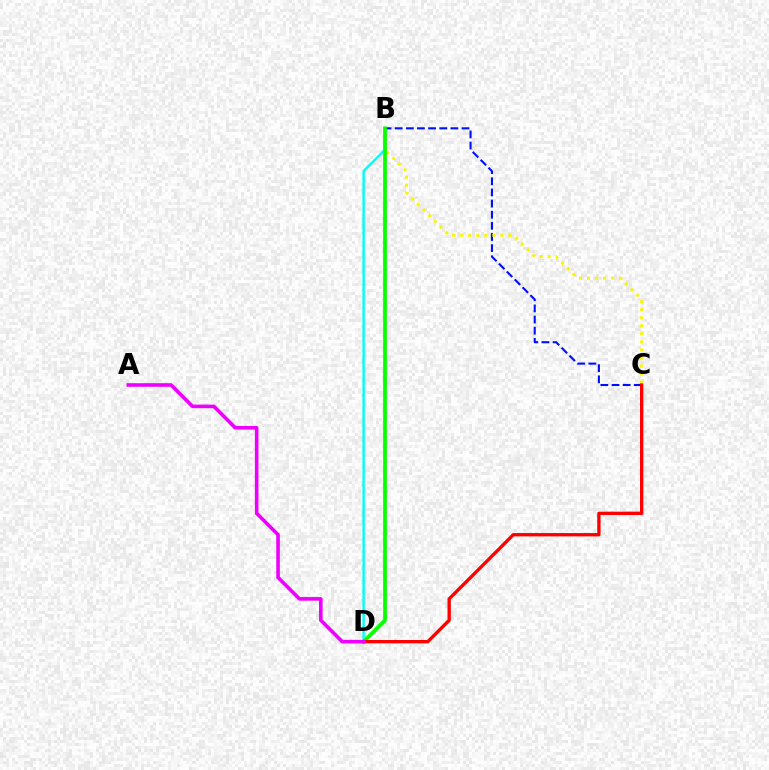{('B', 'D'): [{'color': '#00fff6', 'line_style': 'solid', 'thickness': 1.75}, {'color': '#08ff00', 'line_style': 'solid', 'thickness': 2.71}], ('B', 'C'): [{'color': '#0010ff', 'line_style': 'dashed', 'thickness': 1.51}, {'color': '#fcf500', 'line_style': 'dotted', 'thickness': 2.18}], ('C', 'D'): [{'color': '#ff0000', 'line_style': 'solid', 'thickness': 2.4}], ('A', 'D'): [{'color': '#ee00ff', 'line_style': 'solid', 'thickness': 2.6}]}